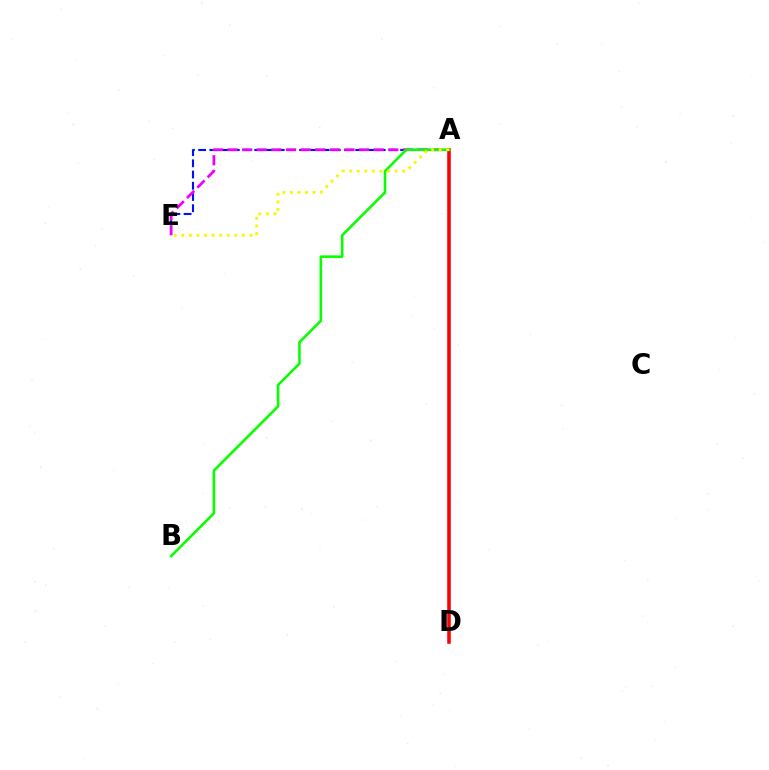{('A', 'D'): [{'color': '#00fff6', 'line_style': 'dashed', 'thickness': 1.6}, {'color': '#ff0000', 'line_style': 'solid', 'thickness': 2.55}], ('A', 'E'): [{'color': '#0010ff', 'line_style': 'dashed', 'thickness': 1.52}, {'color': '#ee00ff', 'line_style': 'dashed', 'thickness': 1.98}, {'color': '#fcf500', 'line_style': 'dotted', 'thickness': 2.06}], ('A', 'B'): [{'color': '#08ff00', 'line_style': 'solid', 'thickness': 1.86}]}